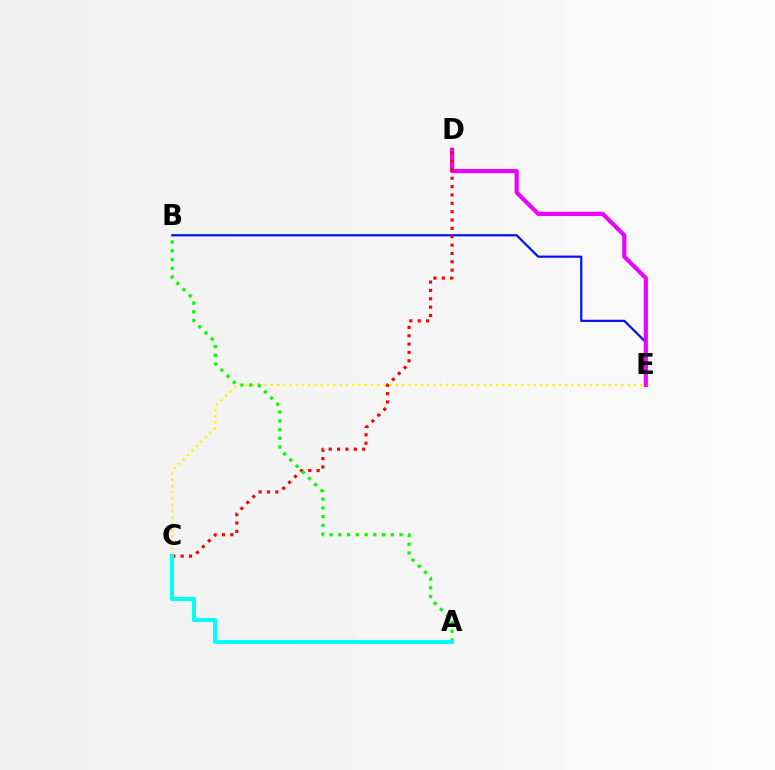{('B', 'E'): [{'color': '#0010ff', 'line_style': 'solid', 'thickness': 1.58}], ('C', 'E'): [{'color': '#fcf500', 'line_style': 'dotted', 'thickness': 1.7}], ('D', 'E'): [{'color': '#ee00ff', 'line_style': 'solid', 'thickness': 2.98}], ('C', 'D'): [{'color': '#ff0000', 'line_style': 'dotted', 'thickness': 2.27}], ('A', 'B'): [{'color': '#08ff00', 'line_style': 'dotted', 'thickness': 2.38}], ('A', 'C'): [{'color': '#00fff6', 'line_style': 'solid', 'thickness': 2.9}]}